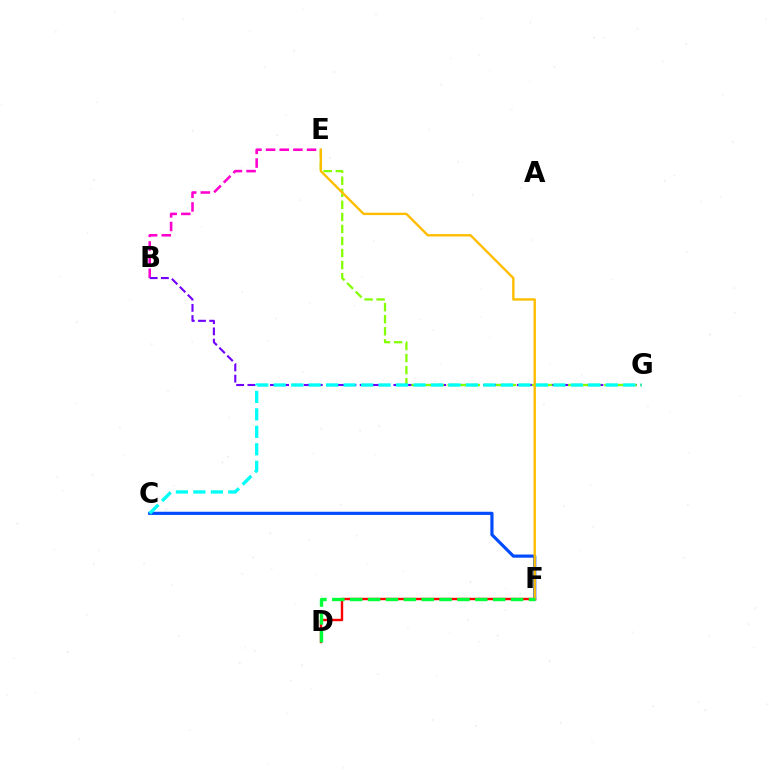{('B', 'E'): [{'color': '#ff00cf', 'line_style': 'dashed', 'thickness': 1.85}], ('B', 'G'): [{'color': '#7200ff', 'line_style': 'dashed', 'thickness': 1.53}], ('C', 'F'): [{'color': '#004bff', 'line_style': 'solid', 'thickness': 2.28}], ('E', 'G'): [{'color': '#84ff00', 'line_style': 'dashed', 'thickness': 1.64}], ('D', 'F'): [{'color': '#ff0000', 'line_style': 'solid', 'thickness': 1.73}, {'color': '#00ff39', 'line_style': 'dashed', 'thickness': 2.43}], ('E', 'F'): [{'color': '#ffbd00', 'line_style': 'solid', 'thickness': 1.72}], ('C', 'G'): [{'color': '#00fff6', 'line_style': 'dashed', 'thickness': 2.37}]}